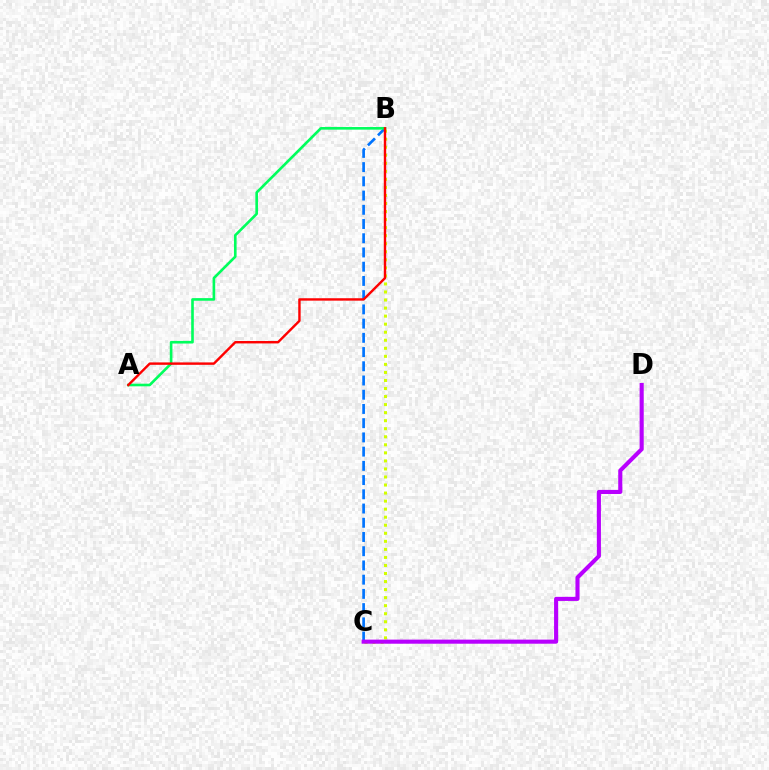{('B', 'C'): [{'color': '#d1ff00', 'line_style': 'dotted', 'thickness': 2.19}, {'color': '#0074ff', 'line_style': 'dashed', 'thickness': 1.93}], ('A', 'B'): [{'color': '#00ff5c', 'line_style': 'solid', 'thickness': 1.89}, {'color': '#ff0000', 'line_style': 'solid', 'thickness': 1.74}], ('C', 'D'): [{'color': '#b900ff', 'line_style': 'solid', 'thickness': 2.94}]}